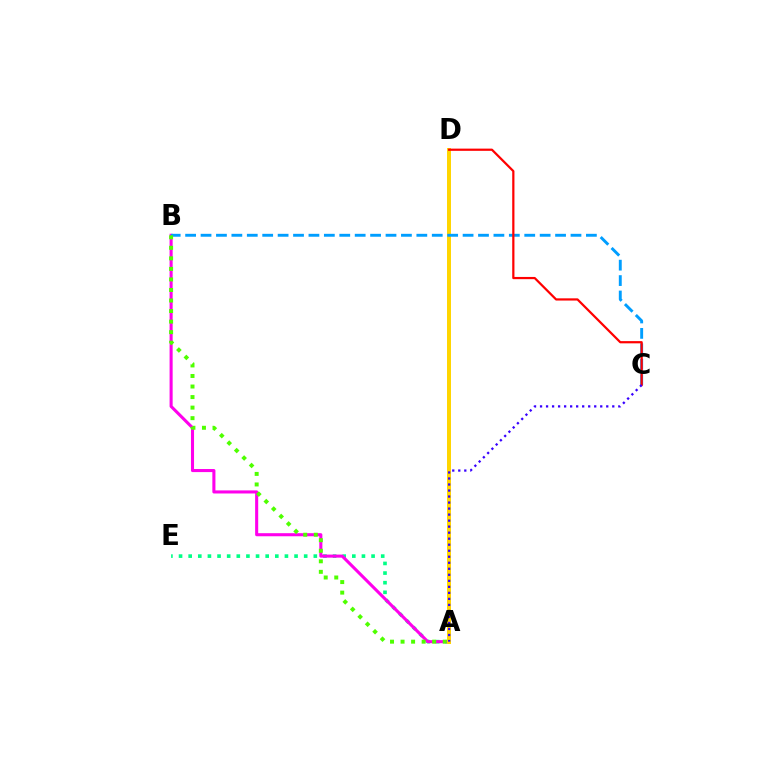{('A', 'E'): [{'color': '#00ff86', 'line_style': 'dotted', 'thickness': 2.62}], ('A', 'B'): [{'color': '#ff00ed', 'line_style': 'solid', 'thickness': 2.22}, {'color': '#4fff00', 'line_style': 'dotted', 'thickness': 2.86}], ('A', 'D'): [{'color': '#ffd500', 'line_style': 'solid', 'thickness': 2.86}], ('B', 'C'): [{'color': '#009eff', 'line_style': 'dashed', 'thickness': 2.09}], ('C', 'D'): [{'color': '#ff0000', 'line_style': 'solid', 'thickness': 1.6}], ('A', 'C'): [{'color': '#3700ff', 'line_style': 'dotted', 'thickness': 1.64}]}